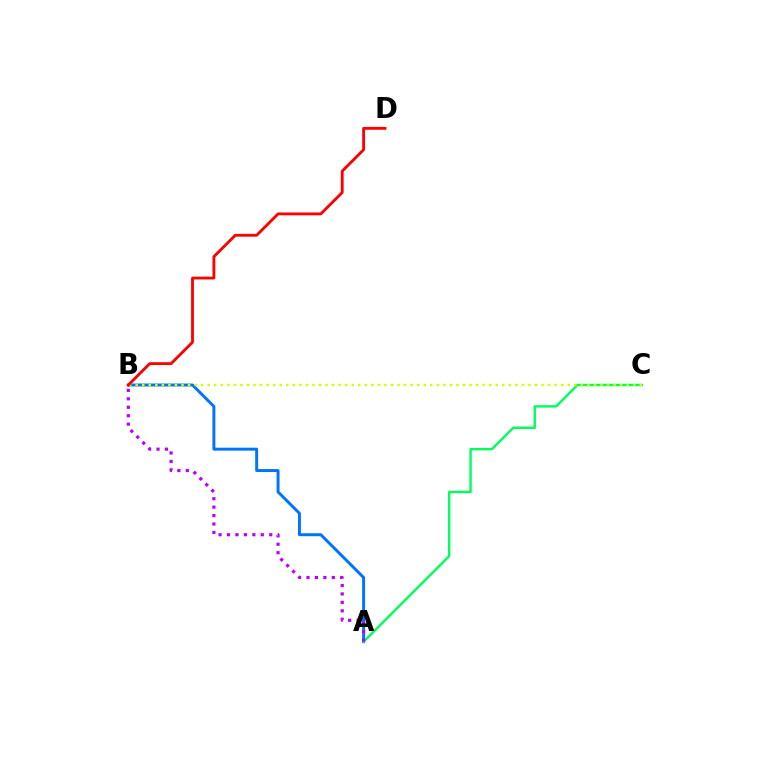{('A', 'B'): [{'color': '#0074ff', 'line_style': 'solid', 'thickness': 2.13}, {'color': '#b900ff', 'line_style': 'dotted', 'thickness': 2.29}], ('A', 'C'): [{'color': '#00ff5c', 'line_style': 'solid', 'thickness': 1.74}], ('B', 'C'): [{'color': '#d1ff00', 'line_style': 'dotted', 'thickness': 1.78}], ('B', 'D'): [{'color': '#ff0000', 'line_style': 'solid', 'thickness': 2.04}]}